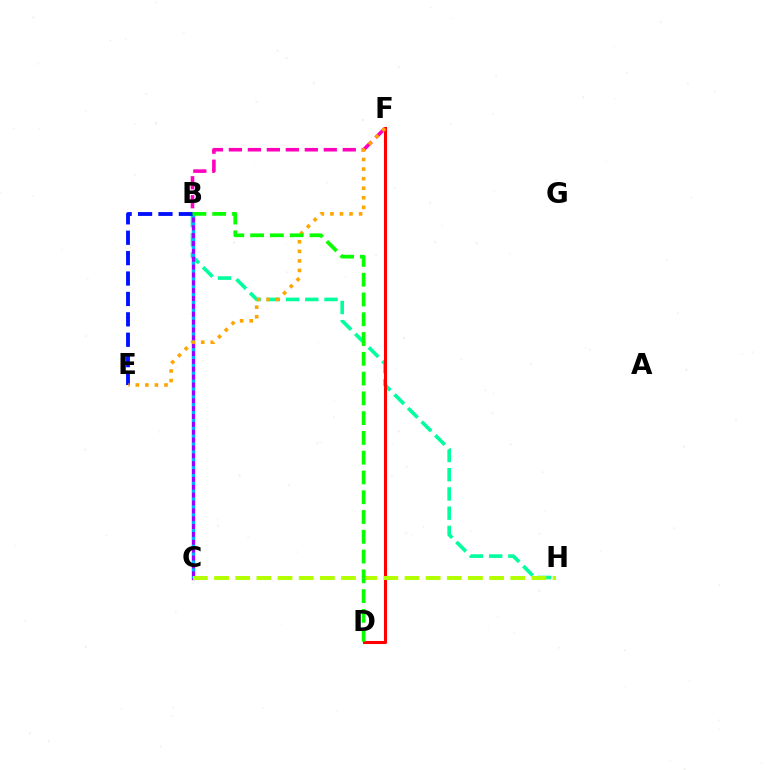{('B', 'H'): [{'color': '#00ff9d', 'line_style': 'dashed', 'thickness': 2.61}], ('B', 'C'): [{'color': '#9b00ff', 'line_style': 'solid', 'thickness': 2.42}, {'color': '#00b5ff', 'line_style': 'dotted', 'thickness': 2.14}], ('B', 'E'): [{'color': '#0010ff', 'line_style': 'dashed', 'thickness': 2.77}], ('D', 'F'): [{'color': '#ff0000', 'line_style': 'solid', 'thickness': 2.2}], ('B', 'F'): [{'color': '#ff00bd', 'line_style': 'dashed', 'thickness': 2.58}], ('E', 'F'): [{'color': '#ffa500', 'line_style': 'dotted', 'thickness': 2.6}], ('C', 'H'): [{'color': '#b3ff00', 'line_style': 'dashed', 'thickness': 2.87}], ('B', 'D'): [{'color': '#08ff00', 'line_style': 'dashed', 'thickness': 2.69}]}